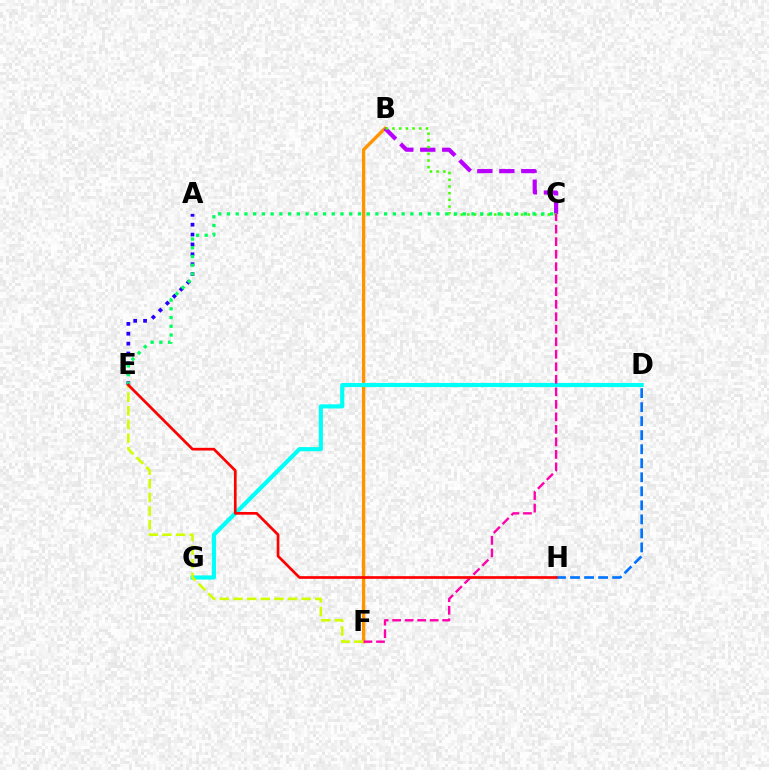{('B', 'F'): [{'color': '#ff9400', 'line_style': 'solid', 'thickness': 2.39}], ('A', 'E'): [{'color': '#2500ff', 'line_style': 'dotted', 'thickness': 2.68}], ('D', 'G'): [{'color': '#00fff6', 'line_style': 'solid', 'thickness': 2.99}], ('D', 'H'): [{'color': '#0074ff', 'line_style': 'dashed', 'thickness': 1.91}], ('B', 'C'): [{'color': '#b900ff', 'line_style': 'dashed', 'thickness': 2.99}, {'color': '#3dff00', 'line_style': 'dotted', 'thickness': 1.82}], ('E', 'F'): [{'color': '#d1ff00', 'line_style': 'dashed', 'thickness': 1.85}], ('C', 'E'): [{'color': '#00ff5c', 'line_style': 'dotted', 'thickness': 2.37}], ('C', 'F'): [{'color': '#ff00ac', 'line_style': 'dashed', 'thickness': 1.7}], ('E', 'H'): [{'color': '#ff0000', 'line_style': 'solid', 'thickness': 1.94}]}